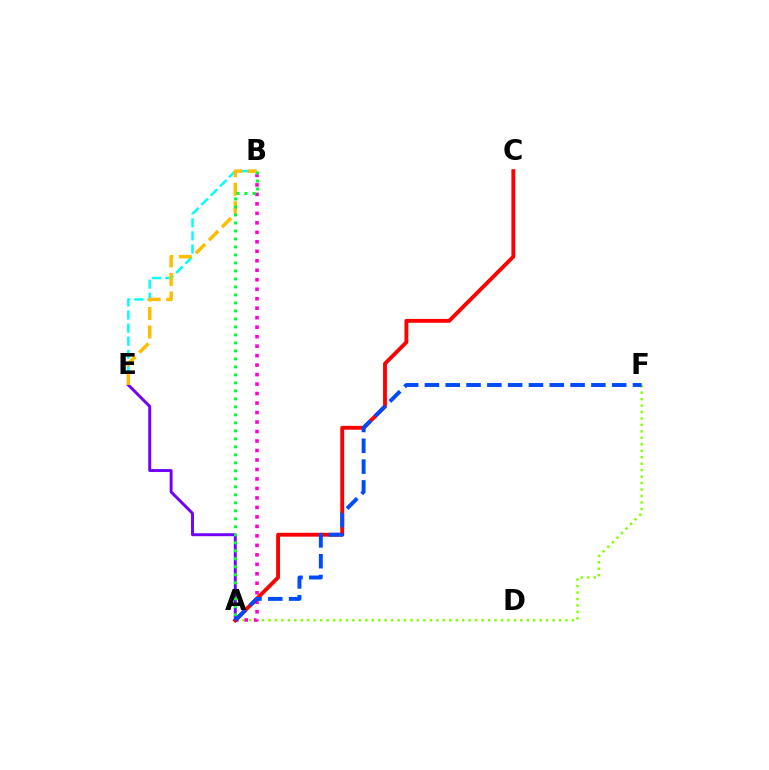{('B', 'E'): [{'color': '#00fff6', 'line_style': 'dashed', 'thickness': 1.78}, {'color': '#ffbd00', 'line_style': 'dashed', 'thickness': 2.51}], ('A', 'E'): [{'color': '#7200ff', 'line_style': 'solid', 'thickness': 2.12}], ('A', 'F'): [{'color': '#84ff00', 'line_style': 'dotted', 'thickness': 1.75}, {'color': '#004bff', 'line_style': 'dashed', 'thickness': 2.83}], ('A', 'B'): [{'color': '#ff00cf', 'line_style': 'dotted', 'thickness': 2.58}, {'color': '#00ff39', 'line_style': 'dotted', 'thickness': 2.17}], ('A', 'C'): [{'color': '#ff0000', 'line_style': 'solid', 'thickness': 2.78}]}